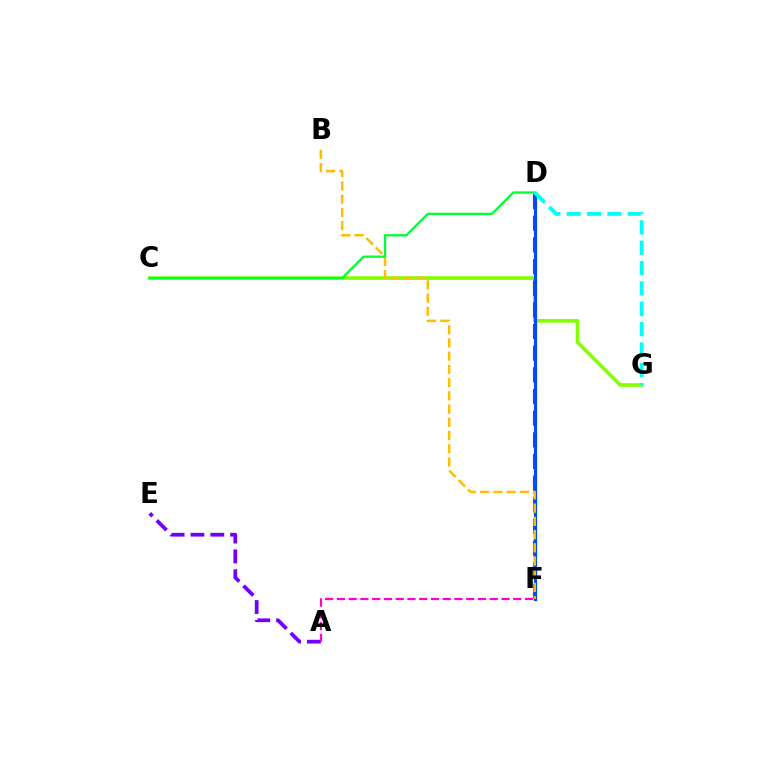{('C', 'G'): [{'color': '#84ff00', 'line_style': 'solid', 'thickness': 2.63}], ('A', 'E'): [{'color': '#7200ff', 'line_style': 'dashed', 'thickness': 2.69}], ('D', 'F'): [{'color': '#ff0000', 'line_style': 'dashed', 'thickness': 2.94}, {'color': '#004bff', 'line_style': 'solid', 'thickness': 2.28}], ('A', 'F'): [{'color': '#ff00cf', 'line_style': 'dashed', 'thickness': 1.6}], ('B', 'F'): [{'color': '#ffbd00', 'line_style': 'dashed', 'thickness': 1.8}], ('C', 'D'): [{'color': '#00ff39', 'line_style': 'solid', 'thickness': 1.65}], ('D', 'G'): [{'color': '#00fff6', 'line_style': 'dashed', 'thickness': 2.77}]}